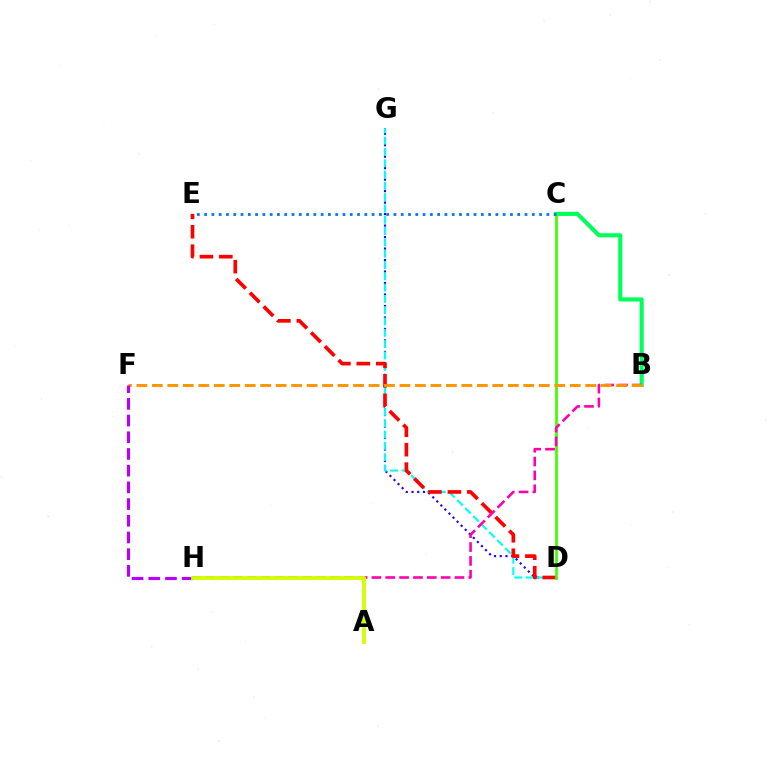{('B', 'C'): [{'color': '#00ff5c', 'line_style': 'solid', 'thickness': 2.96}], ('D', 'G'): [{'color': '#2500ff', 'line_style': 'dotted', 'thickness': 1.56}, {'color': '#00fff6', 'line_style': 'dashed', 'thickness': 1.54}], ('D', 'E'): [{'color': '#ff0000', 'line_style': 'dashed', 'thickness': 2.64}], ('C', 'D'): [{'color': '#3dff00', 'line_style': 'solid', 'thickness': 1.96}], ('B', 'H'): [{'color': '#ff00ac', 'line_style': 'dashed', 'thickness': 1.88}], ('B', 'F'): [{'color': '#ff9400', 'line_style': 'dashed', 'thickness': 2.1}], ('F', 'H'): [{'color': '#b900ff', 'line_style': 'dashed', 'thickness': 2.27}], ('A', 'H'): [{'color': '#d1ff00', 'line_style': 'solid', 'thickness': 2.76}], ('C', 'E'): [{'color': '#0074ff', 'line_style': 'dotted', 'thickness': 1.98}]}